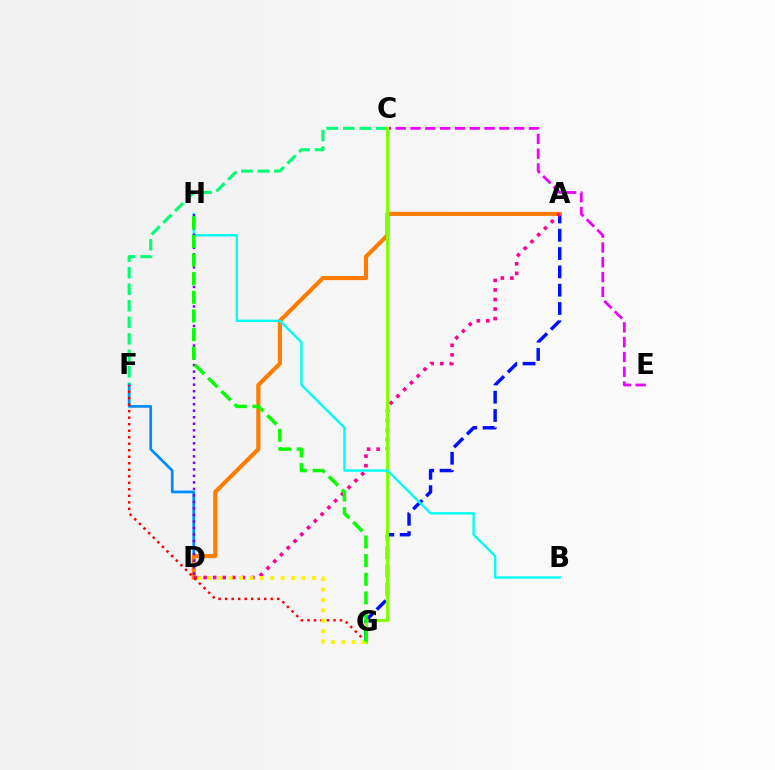{('C', 'E'): [{'color': '#ee00ff', 'line_style': 'dashed', 'thickness': 2.01}], ('A', 'G'): [{'color': '#0010ff', 'line_style': 'dashed', 'thickness': 2.49}], ('C', 'F'): [{'color': '#00ff74', 'line_style': 'dashed', 'thickness': 2.24}], ('D', 'F'): [{'color': '#008cff', 'line_style': 'solid', 'thickness': 1.97}], ('A', 'D'): [{'color': '#ff7c00', 'line_style': 'solid', 'thickness': 2.98}, {'color': '#ff0094', 'line_style': 'dotted', 'thickness': 2.59}], ('F', 'G'): [{'color': '#ff0000', 'line_style': 'dotted', 'thickness': 1.77}], ('C', 'G'): [{'color': '#84ff00', 'line_style': 'solid', 'thickness': 2.25}], ('B', 'H'): [{'color': '#00fff6', 'line_style': 'solid', 'thickness': 1.72}], ('D', 'G'): [{'color': '#fcf500', 'line_style': 'dotted', 'thickness': 2.82}], ('D', 'H'): [{'color': '#7200ff', 'line_style': 'dotted', 'thickness': 1.77}], ('G', 'H'): [{'color': '#08ff00', 'line_style': 'dashed', 'thickness': 2.53}]}